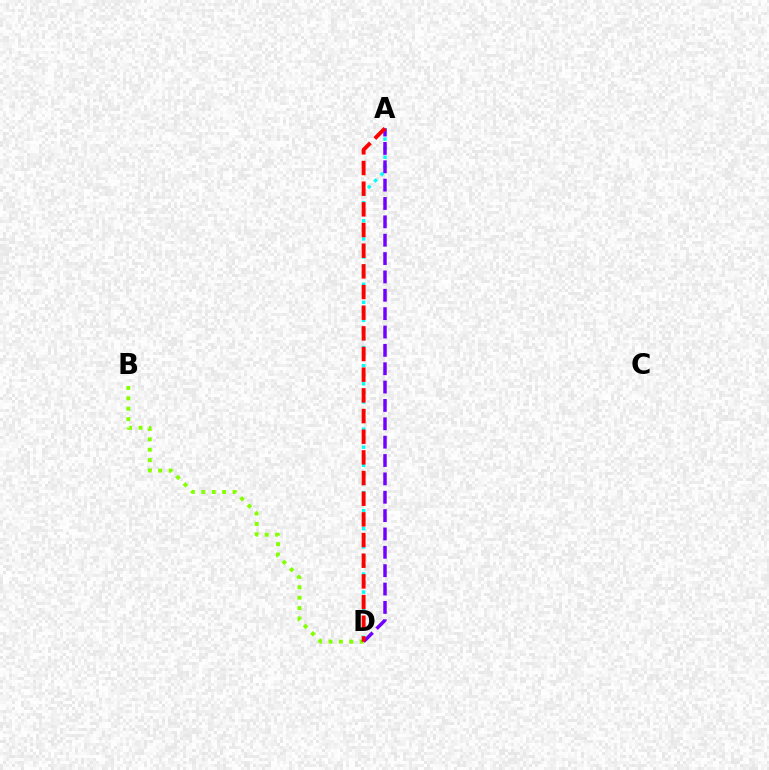{('B', 'D'): [{'color': '#84ff00', 'line_style': 'dotted', 'thickness': 2.83}], ('A', 'D'): [{'color': '#00fff6', 'line_style': 'dotted', 'thickness': 2.46}, {'color': '#7200ff', 'line_style': 'dashed', 'thickness': 2.49}, {'color': '#ff0000', 'line_style': 'dashed', 'thickness': 2.81}]}